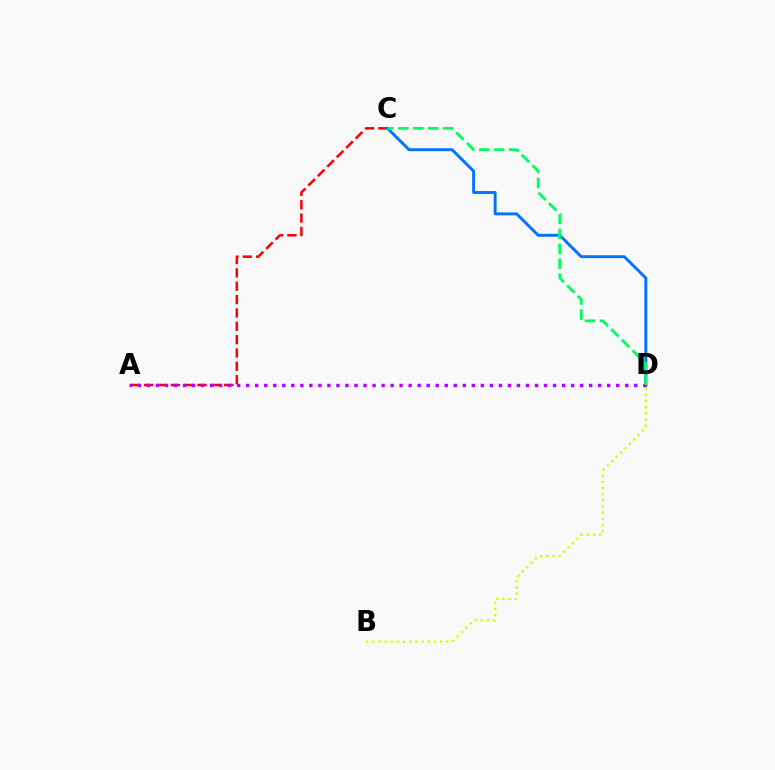{('B', 'D'): [{'color': '#d1ff00', 'line_style': 'dotted', 'thickness': 1.68}], ('A', 'C'): [{'color': '#ff0000', 'line_style': 'dashed', 'thickness': 1.81}], ('C', 'D'): [{'color': '#0074ff', 'line_style': 'solid', 'thickness': 2.11}, {'color': '#00ff5c', 'line_style': 'dashed', 'thickness': 2.03}], ('A', 'D'): [{'color': '#b900ff', 'line_style': 'dotted', 'thickness': 2.45}]}